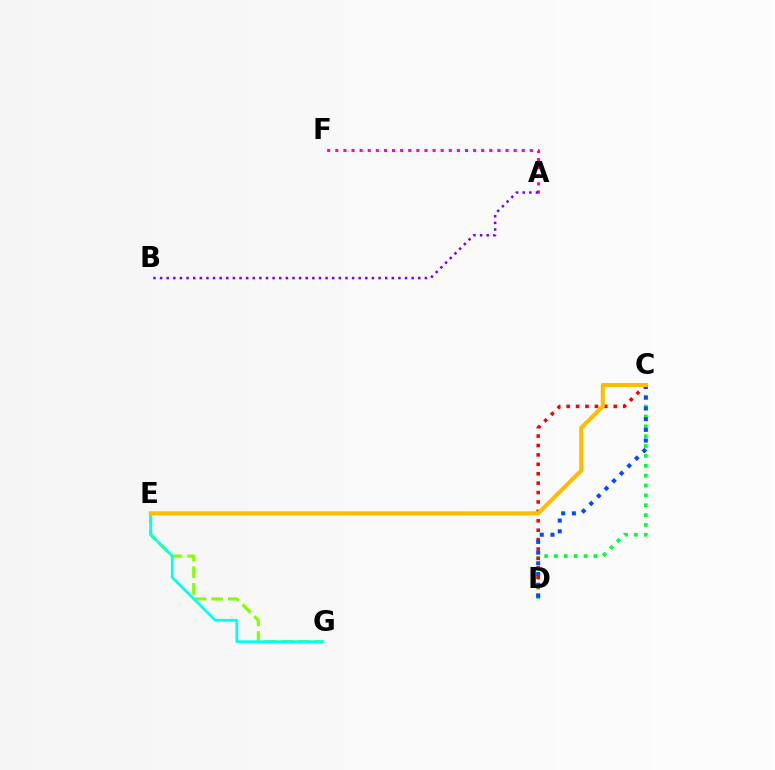{('E', 'G'): [{'color': '#84ff00', 'line_style': 'dashed', 'thickness': 2.27}, {'color': '#00fff6', 'line_style': 'solid', 'thickness': 1.95}], ('C', 'D'): [{'color': '#00ff39', 'line_style': 'dotted', 'thickness': 2.68}, {'color': '#ff0000', 'line_style': 'dotted', 'thickness': 2.56}, {'color': '#004bff', 'line_style': 'dotted', 'thickness': 2.91}], ('A', 'F'): [{'color': '#ff00cf', 'line_style': 'dotted', 'thickness': 2.2}], ('A', 'B'): [{'color': '#7200ff', 'line_style': 'dotted', 'thickness': 1.8}], ('C', 'E'): [{'color': '#ffbd00', 'line_style': 'solid', 'thickness': 2.95}]}